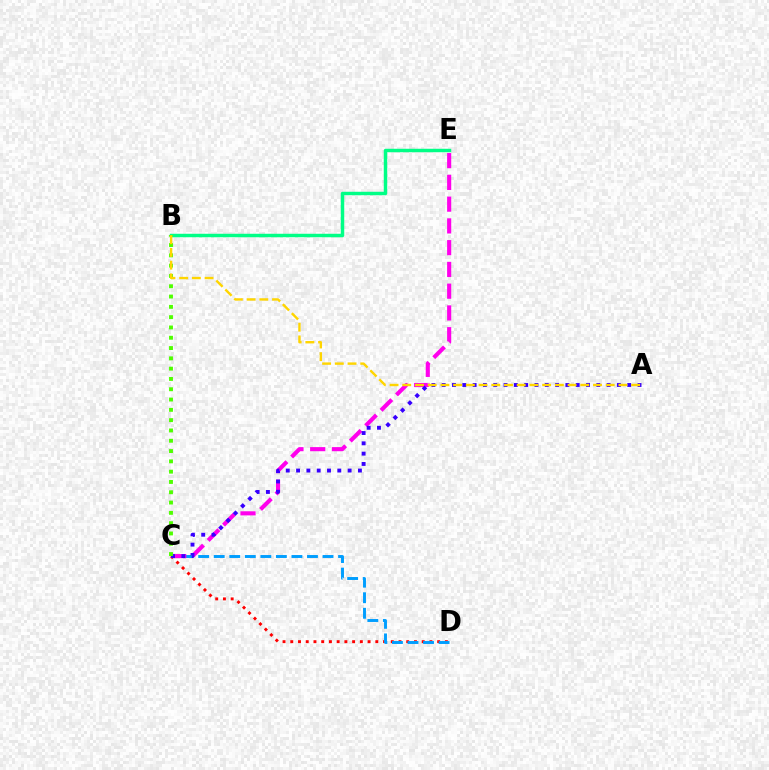{('B', 'E'): [{'color': '#00ff86', 'line_style': 'solid', 'thickness': 2.49}], ('C', 'D'): [{'color': '#ff0000', 'line_style': 'dotted', 'thickness': 2.1}, {'color': '#009eff', 'line_style': 'dashed', 'thickness': 2.11}], ('C', 'E'): [{'color': '#ff00ed', 'line_style': 'dashed', 'thickness': 2.96}], ('A', 'C'): [{'color': '#3700ff', 'line_style': 'dotted', 'thickness': 2.8}], ('B', 'C'): [{'color': '#4fff00', 'line_style': 'dotted', 'thickness': 2.8}], ('A', 'B'): [{'color': '#ffd500', 'line_style': 'dashed', 'thickness': 1.73}]}